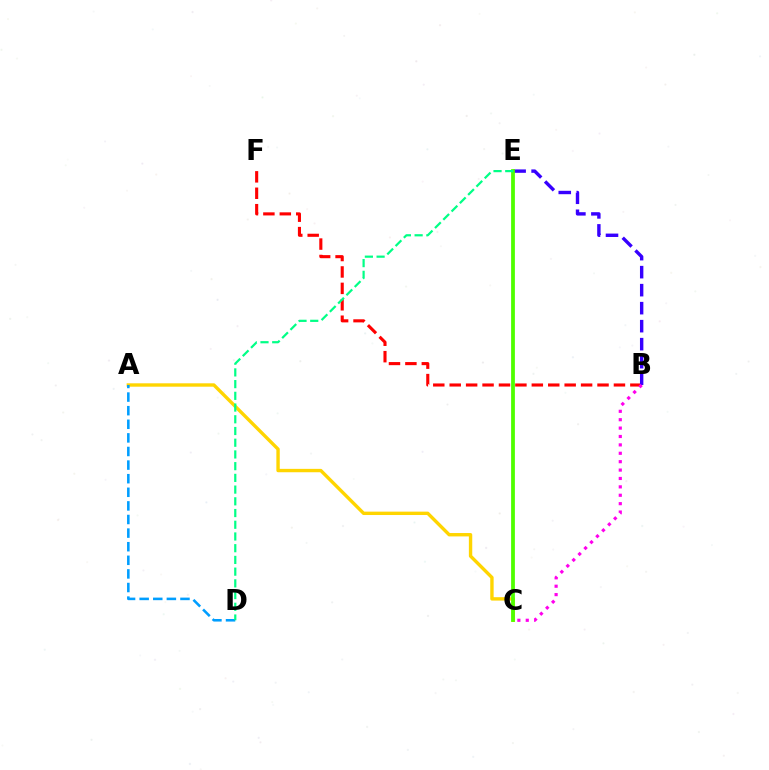{('B', 'F'): [{'color': '#ff0000', 'line_style': 'dashed', 'thickness': 2.23}], ('B', 'E'): [{'color': '#3700ff', 'line_style': 'dashed', 'thickness': 2.45}], ('A', 'C'): [{'color': '#ffd500', 'line_style': 'solid', 'thickness': 2.44}], ('A', 'D'): [{'color': '#009eff', 'line_style': 'dashed', 'thickness': 1.85}], ('C', 'E'): [{'color': '#4fff00', 'line_style': 'solid', 'thickness': 2.72}], ('D', 'E'): [{'color': '#00ff86', 'line_style': 'dashed', 'thickness': 1.59}], ('B', 'C'): [{'color': '#ff00ed', 'line_style': 'dotted', 'thickness': 2.28}]}